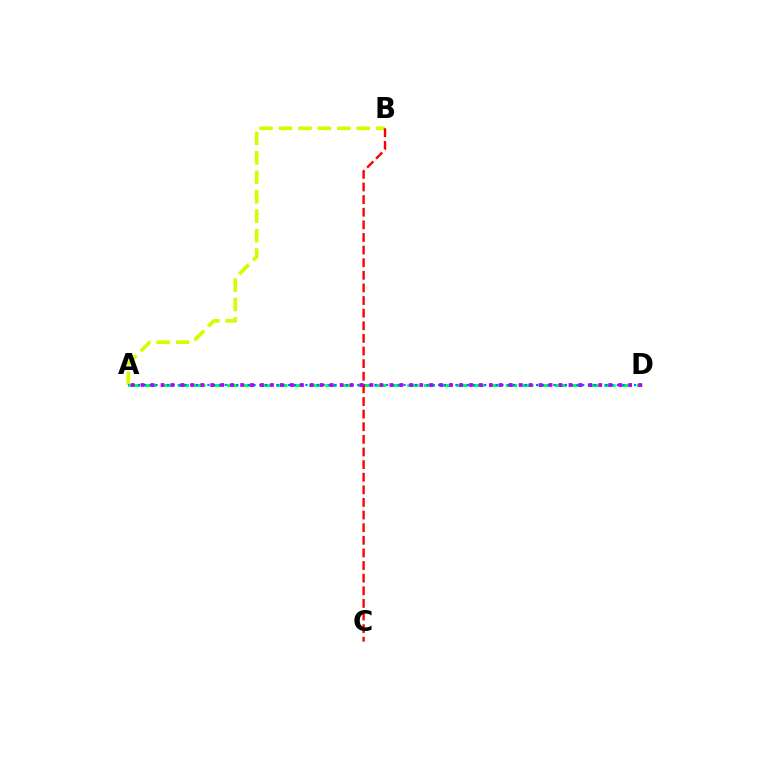{('A', 'B'): [{'color': '#d1ff00', 'line_style': 'dashed', 'thickness': 2.64}], ('A', 'D'): [{'color': '#00ff5c', 'line_style': 'dashed', 'thickness': 2.23}, {'color': '#0074ff', 'line_style': 'dotted', 'thickness': 1.57}, {'color': '#b900ff', 'line_style': 'dotted', 'thickness': 2.7}], ('B', 'C'): [{'color': '#ff0000', 'line_style': 'dashed', 'thickness': 1.71}]}